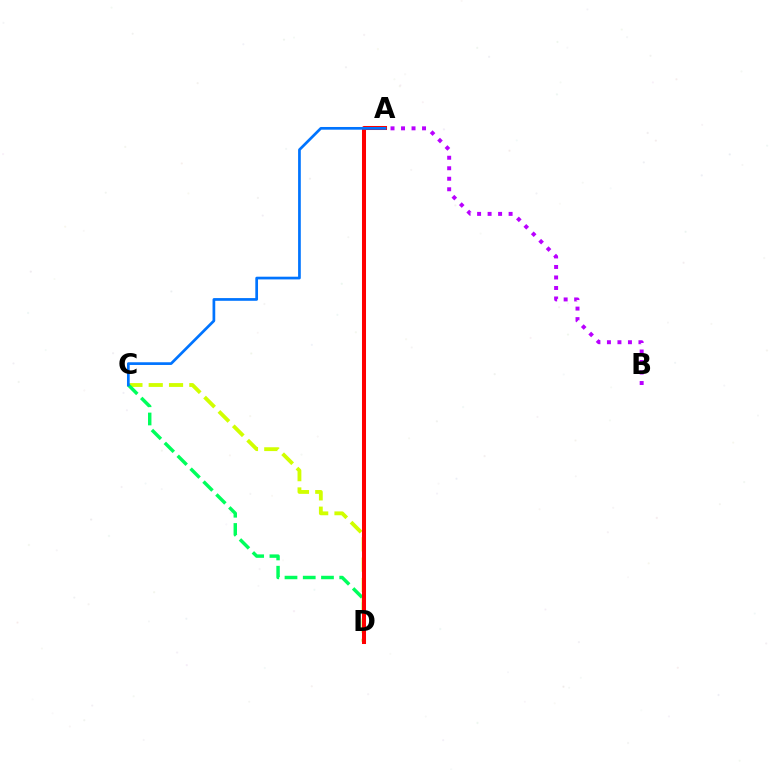{('C', 'D'): [{'color': '#d1ff00', 'line_style': 'dashed', 'thickness': 2.76}, {'color': '#00ff5c', 'line_style': 'dashed', 'thickness': 2.48}], ('A', 'D'): [{'color': '#ff0000', 'line_style': 'solid', 'thickness': 2.9}], ('A', 'C'): [{'color': '#0074ff', 'line_style': 'solid', 'thickness': 1.95}], ('A', 'B'): [{'color': '#b900ff', 'line_style': 'dotted', 'thickness': 2.85}]}